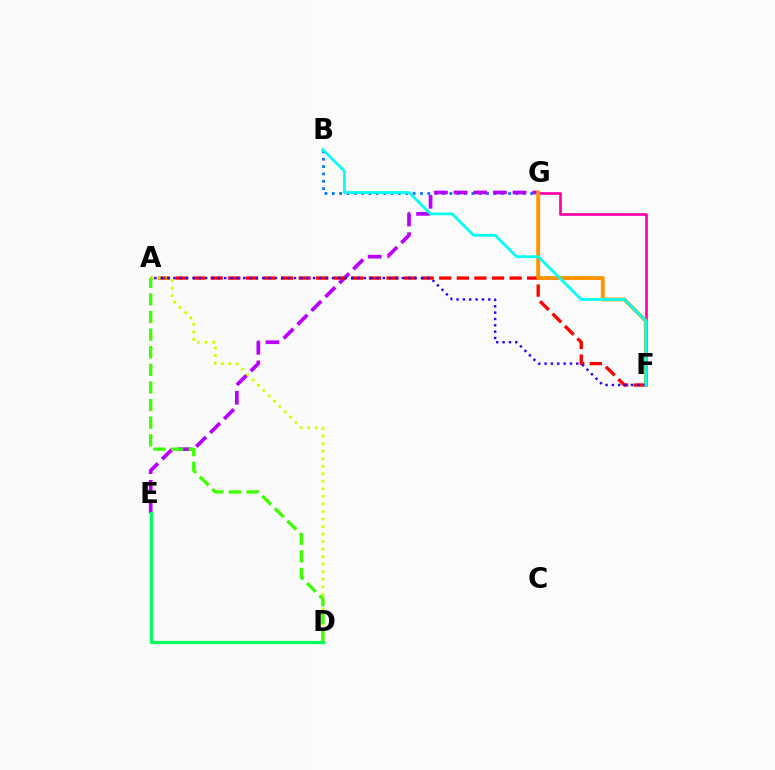{('B', 'G'): [{'color': '#0074ff', 'line_style': 'dotted', 'thickness': 2.0}], ('F', 'G'): [{'color': '#ff00ac', 'line_style': 'solid', 'thickness': 1.94}, {'color': '#ff9400', 'line_style': 'solid', 'thickness': 2.8}], ('E', 'G'): [{'color': '#b900ff', 'line_style': 'dashed', 'thickness': 2.67}], ('A', 'F'): [{'color': '#ff0000', 'line_style': 'dashed', 'thickness': 2.39}, {'color': '#2500ff', 'line_style': 'dotted', 'thickness': 1.72}], ('A', 'D'): [{'color': '#d1ff00', 'line_style': 'dotted', 'thickness': 2.05}, {'color': '#3dff00', 'line_style': 'dashed', 'thickness': 2.39}], ('D', 'E'): [{'color': '#00ff5c', 'line_style': 'solid', 'thickness': 2.31}], ('B', 'F'): [{'color': '#00fff6', 'line_style': 'solid', 'thickness': 1.99}]}